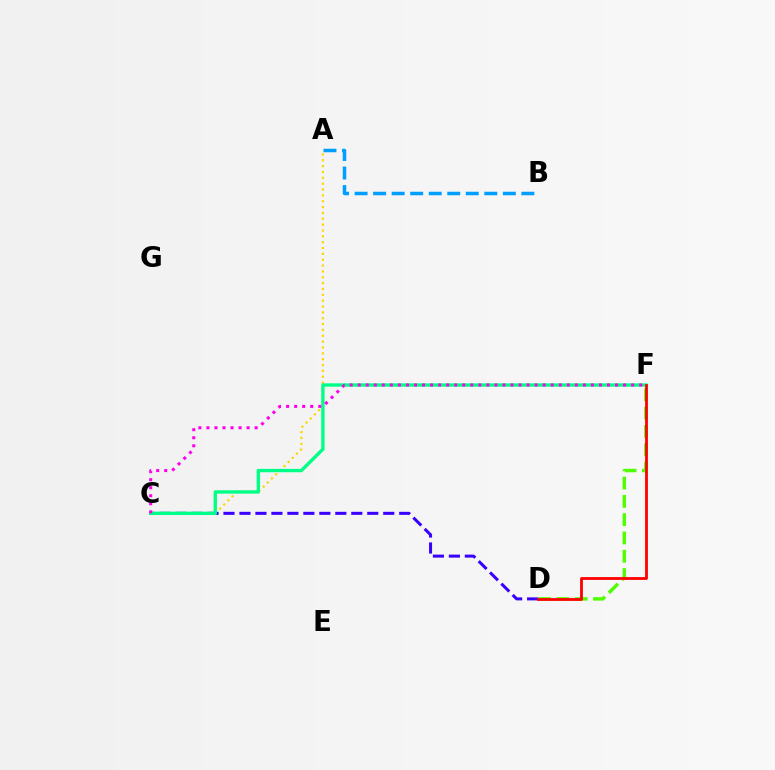{('A', 'B'): [{'color': '#009eff', 'line_style': 'dashed', 'thickness': 2.52}], ('A', 'C'): [{'color': '#ffd500', 'line_style': 'dotted', 'thickness': 1.59}], ('D', 'F'): [{'color': '#4fff00', 'line_style': 'dashed', 'thickness': 2.49}, {'color': '#ff0000', 'line_style': 'solid', 'thickness': 2.01}], ('C', 'D'): [{'color': '#3700ff', 'line_style': 'dashed', 'thickness': 2.17}], ('C', 'F'): [{'color': '#00ff86', 'line_style': 'solid', 'thickness': 2.42}, {'color': '#ff00ed', 'line_style': 'dotted', 'thickness': 2.19}]}